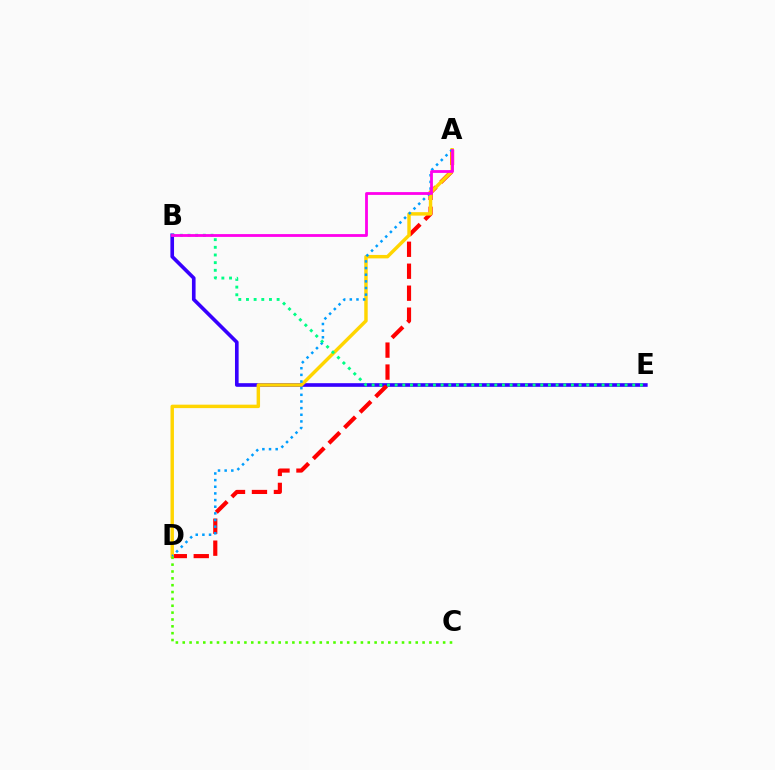{('B', 'E'): [{'color': '#3700ff', 'line_style': 'solid', 'thickness': 2.62}, {'color': '#00ff86', 'line_style': 'dotted', 'thickness': 2.08}], ('A', 'D'): [{'color': '#ff0000', 'line_style': 'dashed', 'thickness': 2.98}, {'color': '#ffd500', 'line_style': 'solid', 'thickness': 2.48}, {'color': '#009eff', 'line_style': 'dotted', 'thickness': 1.81}], ('C', 'D'): [{'color': '#4fff00', 'line_style': 'dotted', 'thickness': 1.86}], ('A', 'B'): [{'color': '#ff00ed', 'line_style': 'solid', 'thickness': 2.02}]}